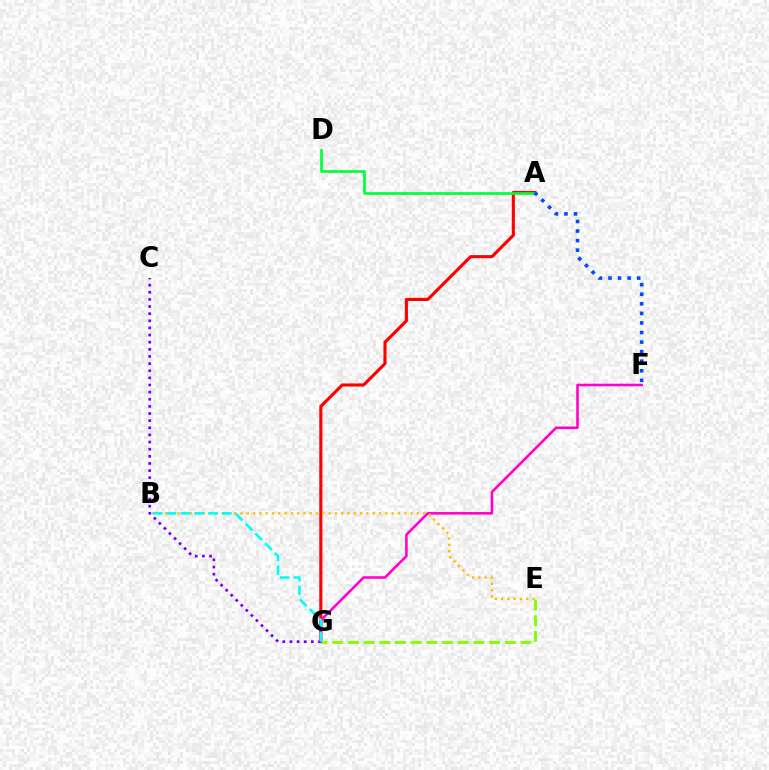{('A', 'G'): [{'color': '#ff0000', 'line_style': 'solid', 'thickness': 2.23}], ('A', 'D'): [{'color': '#00ff39', 'line_style': 'solid', 'thickness': 1.93}], ('F', 'G'): [{'color': '#ff00cf', 'line_style': 'solid', 'thickness': 1.85}], ('A', 'F'): [{'color': '#004bff', 'line_style': 'dotted', 'thickness': 2.6}], ('E', 'G'): [{'color': '#84ff00', 'line_style': 'dashed', 'thickness': 2.13}], ('C', 'G'): [{'color': '#7200ff', 'line_style': 'dotted', 'thickness': 1.94}], ('B', 'E'): [{'color': '#ffbd00', 'line_style': 'dotted', 'thickness': 1.71}], ('B', 'G'): [{'color': '#00fff6', 'line_style': 'dashed', 'thickness': 1.88}]}